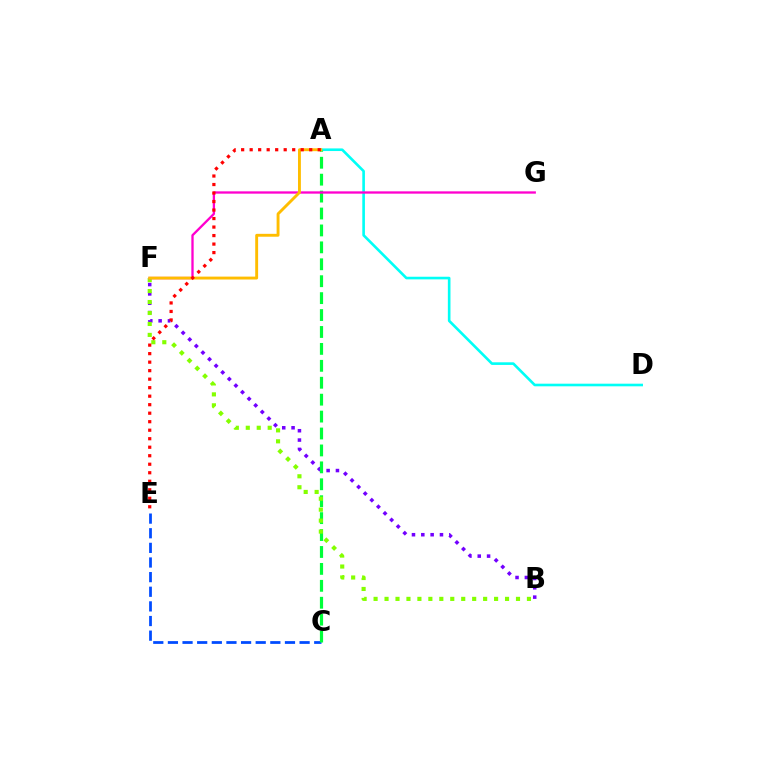{('A', 'D'): [{'color': '#00fff6', 'line_style': 'solid', 'thickness': 1.89}], ('B', 'F'): [{'color': '#7200ff', 'line_style': 'dotted', 'thickness': 2.53}, {'color': '#84ff00', 'line_style': 'dotted', 'thickness': 2.98}], ('C', 'E'): [{'color': '#004bff', 'line_style': 'dashed', 'thickness': 1.99}], ('A', 'C'): [{'color': '#00ff39', 'line_style': 'dashed', 'thickness': 2.3}], ('F', 'G'): [{'color': '#ff00cf', 'line_style': 'solid', 'thickness': 1.66}], ('A', 'F'): [{'color': '#ffbd00', 'line_style': 'solid', 'thickness': 2.08}], ('A', 'E'): [{'color': '#ff0000', 'line_style': 'dotted', 'thickness': 2.31}]}